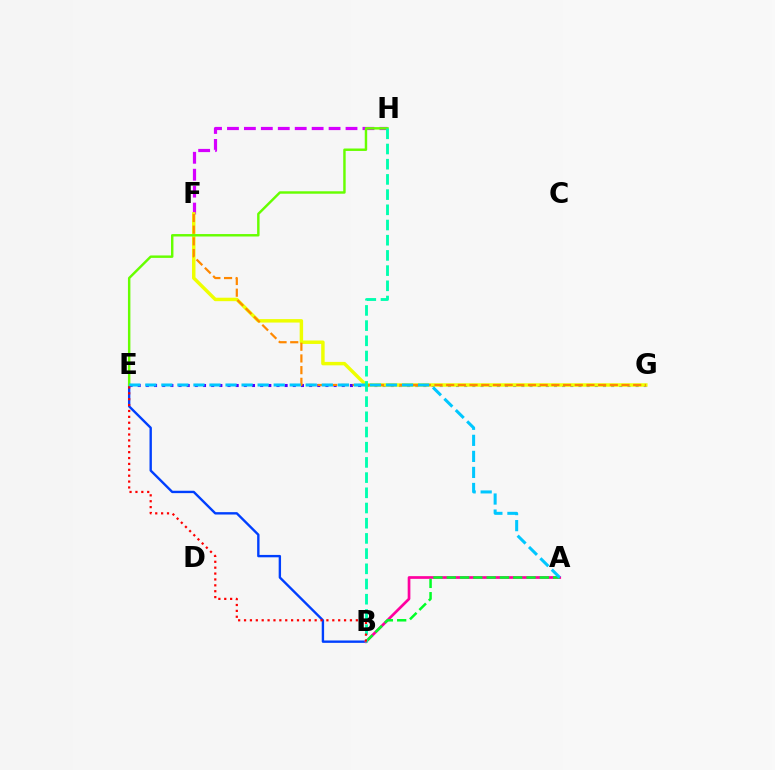{('B', 'E'): [{'color': '#003fff', 'line_style': 'solid', 'thickness': 1.71}, {'color': '#ff0000', 'line_style': 'dotted', 'thickness': 1.6}], ('A', 'B'): [{'color': '#ff00a0', 'line_style': 'solid', 'thickness': 1.94}, {'color': '#00ff27', 'line_style': 'dashed', 'thickness': 1.81}], ('F', 'H'): [{'color': '#d600ff', 'line_style': 'dashed', 'thickness': 2.3}], ('E', 'G'): [{'color': '#4f00ff', 'line_style': 'dotted', 'thickness': 2.22}], ('F', 'G'): [{'color': '#eeff00', 'line_style': 'solid', 'thickness': 2.49}, {'color': '#ff8800', 'line_style': 'dashed', 'thickness': 1.59}], ('E', 'H'): [{'color': '#66ff00', 'line_style': 'solid', 'thickness': 1.76}], ('B', 'H'): [{'color': '#00ffaf', 'line_style': 'dashed', 'thickness': 2.06}], ('A', 'E'): [{'color': '#00c7ff', 'line_style': 'dashed', 'thickness': 2.18}]}